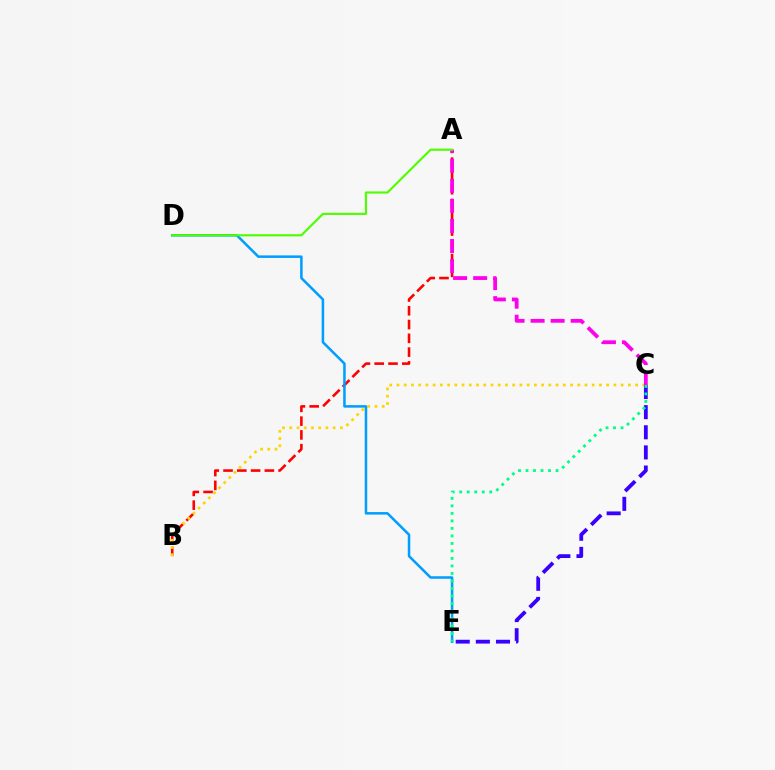{('A', 'B'): [{'color': '#ff0000', 'line_style': 'dashed', 'thickness': 1.87}], ('B', 'C'): [{'color': '#ffd500', 'line_style': 'dotted', 'thickness': 1.96}], ('D', 'E'): [{'color': '#009eff', 'line_style': 'solid', 'thickness': 1.82}], ('A', 'C'): [{'color': '#ff00ed', 'line_style': 'dashed', 'thickness': 2.72}], ('A', 'D'): [{'color': '#4fff00', 'line_style': 'solid', 'thickness': 1.56}], ('C', 'E'): [{'color': '#3700ff', 'line_style': 'dashed', 'thickness': 2.73}, {'color': '#00ff86', 'line_style': 'dotted', 'thickness': 2.04}]}